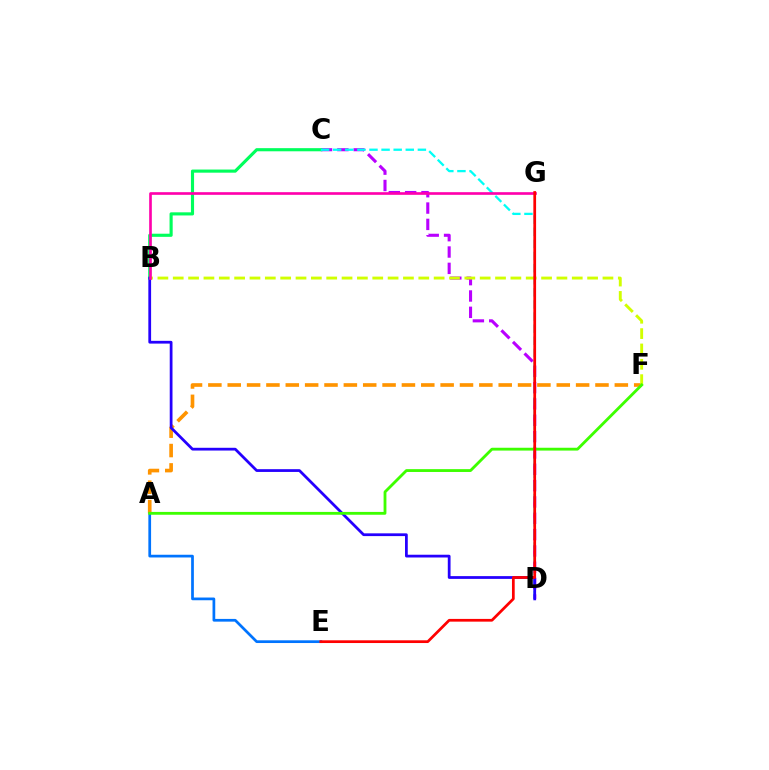{('C', 'D'): [{'color': '#b900ff', 'line_style': 'dashed', 'thickness': 2.22}, {'color': '#00fff6', 'line_style': 'dashed', 'thickness': 1.64}], ('B', 'C'): [{'color': '#00ff5c', 'line_style': 'solid', 'thickness': 2.26}], ('A', 'E'): [{'color': '#0074ff', 'line_style': 'solid', 'thickness': 1.96}], ('A', 'F'): [{'color': '#ff9400', 'line_style': 'dashed', 'thickness': 2.63}, {'color': '#3dff00', 'line_style': 'solid', 'thickness': 2.04}], ('B', 'F'): [{'color': '#d1ff00', 'line_style': 'dashed', 'thickness': 2.08}], ('B', 'D'): [{'color': '#2500ff', 'line_style': 'solid', 'thickness': 1.99}], ('B', 'G'): [{'color': '#ff00ac', 'line_style': 'solid', 'thickness': 1.91}], ('E', 'G'): [{'color': '#ff0000', 'line_style': 'solid', 'thickness': 1.97}]}